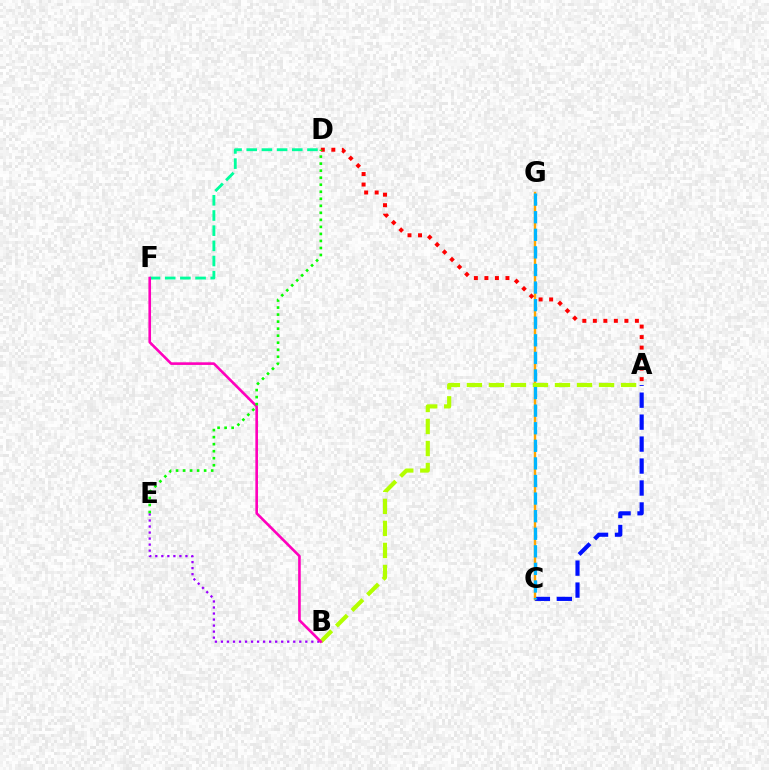{('A', 'C'): [{'color': '#0010ff', 'line_style': 'dashed', 'thickness': 2.98}], ('C', 'G'): [{'color': '#ffa500', 'line_style': 'solid', 'thickness': 1.73}, {'color': '#00b5ff', 'line_style': 'dashed', 'thickness': 2.39}], ('B', 'E'): [{'color': '#9b00ff', 'line_style': 'dotted', 'thickness': 1.64}], ('A', 'D'): [{'color': '#ff0000', 'line_style': 'dotted', 'thickness': 2.86}], ('D', 'F'): [{'color': '#00ff9d', 'line_style': 'dashed', 'thickness': 2.06}], ('A', 'B'): [{'color': '#b3ff00', 'line_style': 'dashed', 'thickness': 2.99}], ('B', 'F'): [{'color': '#ff00bd', 'line_style': 'solid', 'thickness': 1.89}], ('D', 'E'): [{'color': '#08ff00', 'line_style': 'dotted', 'thickness': 1.91}]}